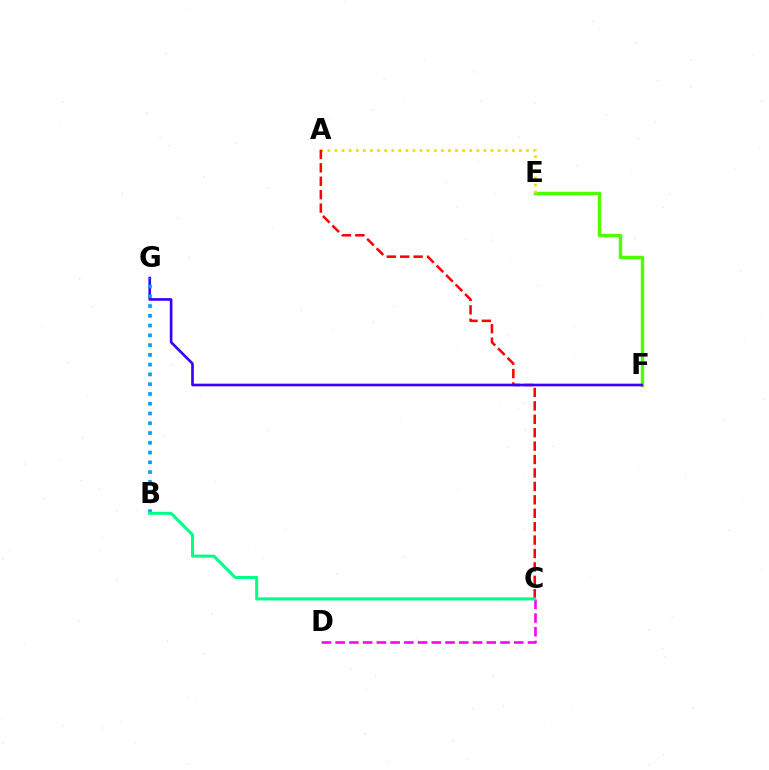{('E', 'F'): [{'color': '#4fff00', 'line_style': 'solid', 'thickness': 2.48}], ('A', 'E'): [{'color': '#ffd500', 'line_style': 'dotted', 'thickness': 1.93}], ('A', 'C'): [{'color': '#ff0000', 'line_style': 'dashed', 'thickness': 1.82}], ('C', 'D'): [{'color': '#ff00ed', 'line_style': 'dashed', 'thickness': 1.87}], ('F', 'G'): [{'color': '#3700ff', 'line_style': 'solid', 'thickness': 1.9}], ('B', 'G'): [{'color': '#009eff', 'line_style': 'dotted', 'thickness': 2.65}], ('B', 'C'): [{'color': '#00ff86', 'line_style': 'solid', 'thickness': 2.18}]}